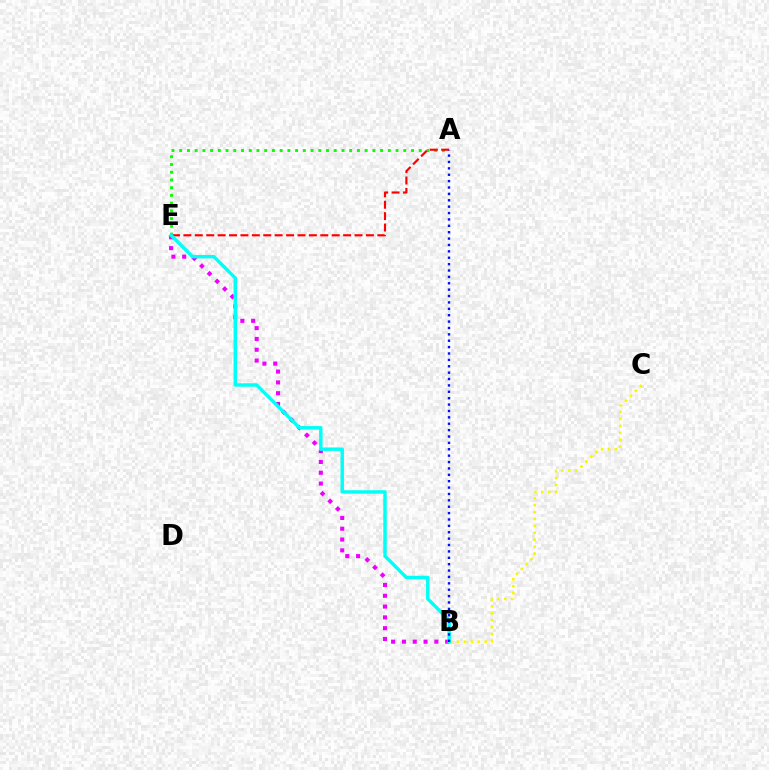{('B', 'E'): [{'color': '#ee00ff', 'line_style': 'dotted', 'thickness': 2.94}, {'color': '#00fff6', 'line_style': 'solid', 'thickness': 2.47}], ('A', 'E'): [{'color': '#08ff00', 'line_style': 'dotted', 'thickness': 2.1}, {'color': '#ff0000', 'line_style': 'dashed', 'thickness': 1.55}], ('B', 'C'): [{'color': '#fcf500', 'line_style': 'dotted', 'thickness': 1.88}], ('A', 'B'): [{'color': '#0010ff', 'line_style': 'dotted', 'thickness': 1.73}]}